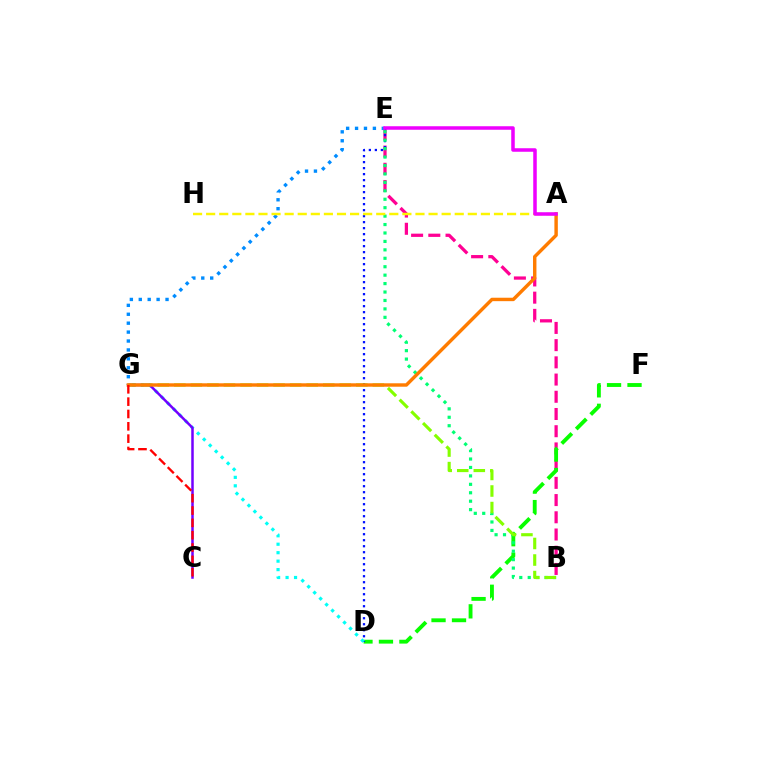{('B', 'E'): [{'color': '#ff0094', 'line_style': 'dashed', 'thickness': 2.34}, {'color': '#00ff74', 'line_style': 'dotted', 'thickness': 2.29}], ('D', 'F'): [{'color': '#08ff00', 'line_style': 'dashed', 'thickness': 2.78}], ('D', 'E'): [{'color': '#0010ff', 'line_style': 'dotted', 'thickness': 1.63}], ('D', 'G'): [{'color': '#00fff6', 'line_style': 'dotted', 'thickness': 2.3}], ('E', 'G'): [{'color': '#008cff', 'line_style': 'dotted', 'thickness': 2.42}], ('B', 'G'): [{'color': '#84ff00', 'line_style': 'dashed', 'thickness': 2.25}], ('C', 'G'): [{'color': '#7200ff', 'line_style': 'solid', 'thickness': 1.8}, {'color': '#ff0000', 'line_style': 'dashed', 'thickness': 1.68}], ('A', 'G'): [{'color': '#ff7c00', 'line_style': 'solid', 'thickness': 2.47}], ('A', 'H'): [{'color': '#fcf500', 'line_style': 'dashed', 'thickness': 1.78}], ('A', 'E'): [{'color': '#ee00ff', 'line_style': 'solid', 'thickness': 2.54}]}